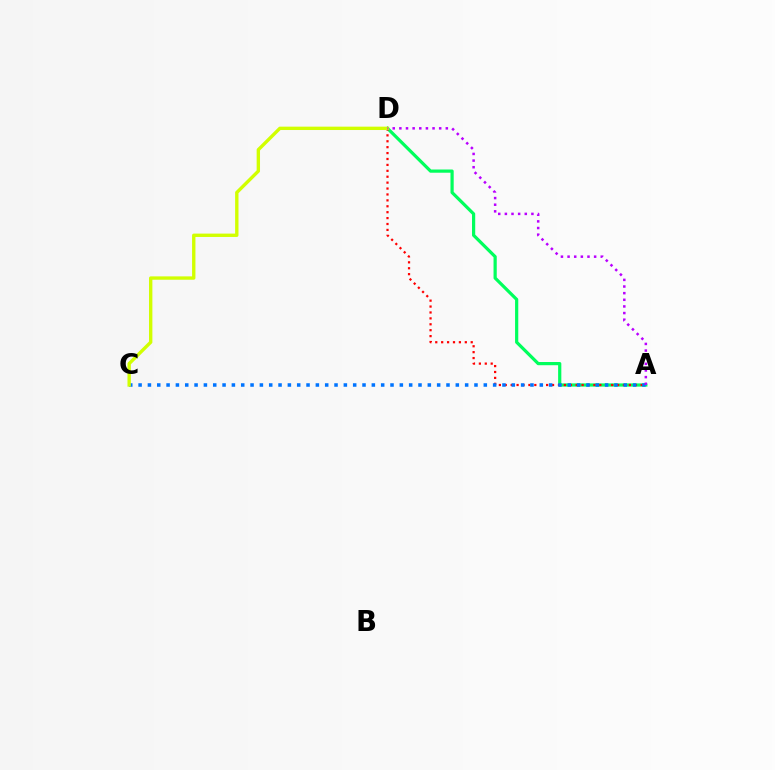{('A', 'D'): [{'color': '#00ff5c', 'line_style': 'solid', 'thickness': 2.31}, {'color': '#ff0000', 'line_style': 'dotted', 'thickness': 1.61}, {'color': '#b900ff', 'line_style': 'dotted', 'thickness': 1.8}], ('A', 'C'): [{'color': '#0074ff', 'line_style': 'dotted', 'thickness': 2.54}], ('C', 'D'): [{'color': '#d1ff00', 'line_style': 'solid', 'thickness': 2.42}]}